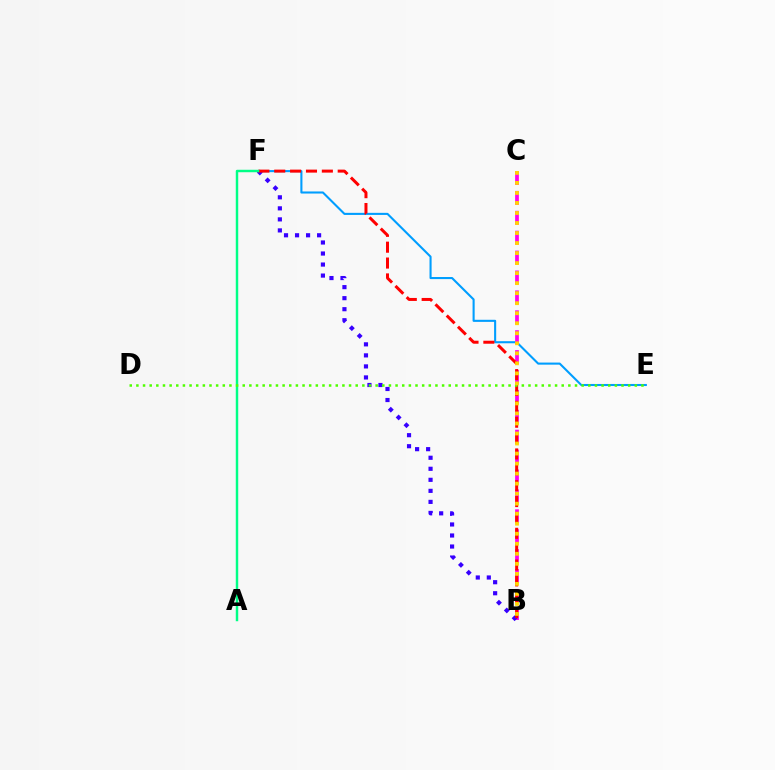{('E', 'F'): [{'color': '#009eff', 'line_style': 'solid', 'thickness': 1.5}], ('B', 'C'): [{'color': '#ff00ed', 'line_style': 'dashed', 'thickness': 2.7}, {'color': '#ffd500', 'line_style': 'dotted', 'thickness': 2.72}], ('B', 'F'): [{'color': '#3700ff', 'line_style': 'dotted', 'thickness': 3.0}, {'color': '#ff0000', 'line_style': 'dashed', 'thickness': 2.16}], ('A', 'F'): [{'color': '#00ff86', 'line_style': 'solid', 'thickness': 1.77}], ('D', 'E'): [{'color': '#4fff00', 'line_style': 'dotted', 'thickness': 1.81}]}